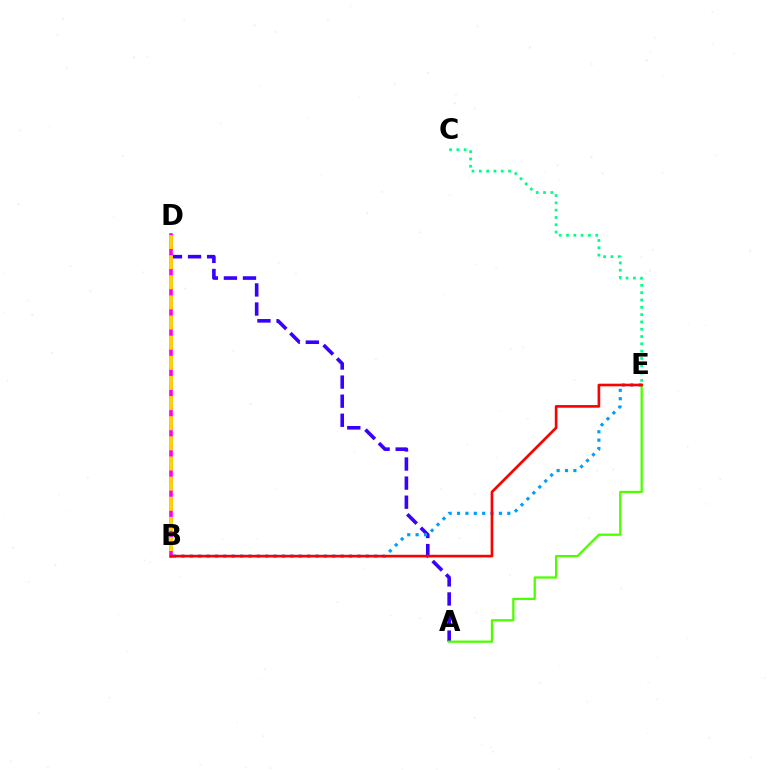{('C', 'E'): [{'color': '#00ff86', 'line_style': 'dotted', 'thickness': 1.99}], ('A', 'D'): [{'color': '#3700ff', 'line_style': 'dashed', 'thickness': 2.59}], ('B', 'E'): [{'color': '#009eff', 'line_style': 'dotted', 'thickness': 2.28}, {'color': '#ff0000', 'line_style': 'solid', 'thickness': 1.91}], ('B', 'D'): [{'color': '#ff00ed', 'line_style': 'solid', 'thickness': 2.61}, {'color': '#ffd500', 'line_style': 'dashed', 'thickness': 2.73}], ('A', 'E'): [{'color': '#4fff00', 'line_style': 'solid', 'thickness': 1.65}]}